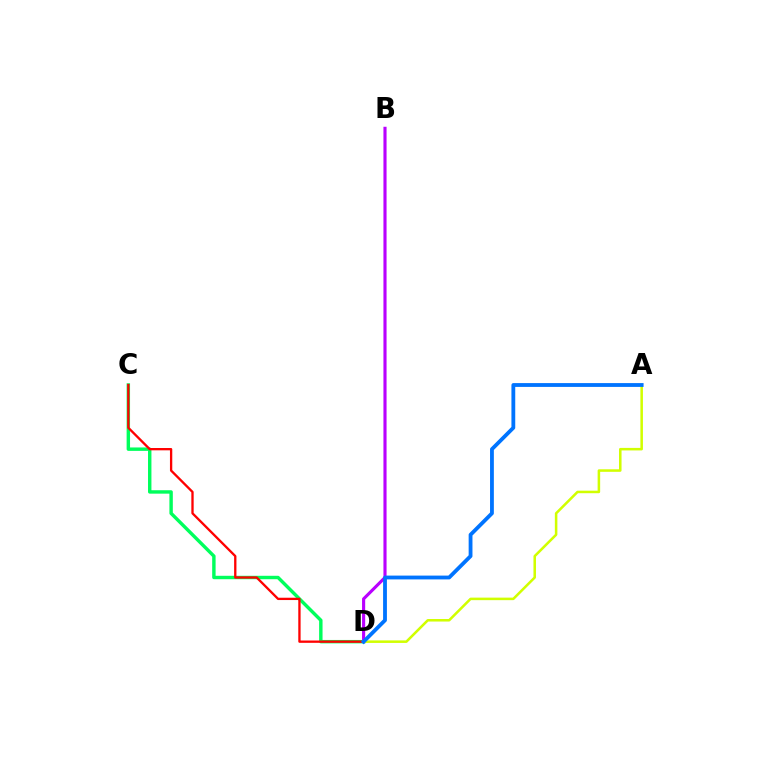{('C', 'D'): [{'color': '#00ff5c', 'line_style': 'solid', 'thickness': 2.46}, {'color': '#ff0000', 'line_style': 'solid', 'thickness': 1.67}], ('B', 'D'): [{'color': '#b900ff', 'line_style': 'solid', 'thickness': 2.25}], ('A', 'D'): [{'color': '#d1ff00', 'line_style': 'solid', 'thickness': 1.82}, {'color': '#0074ff', 'line_style': 'solid', 'thickness': 2.75}]}